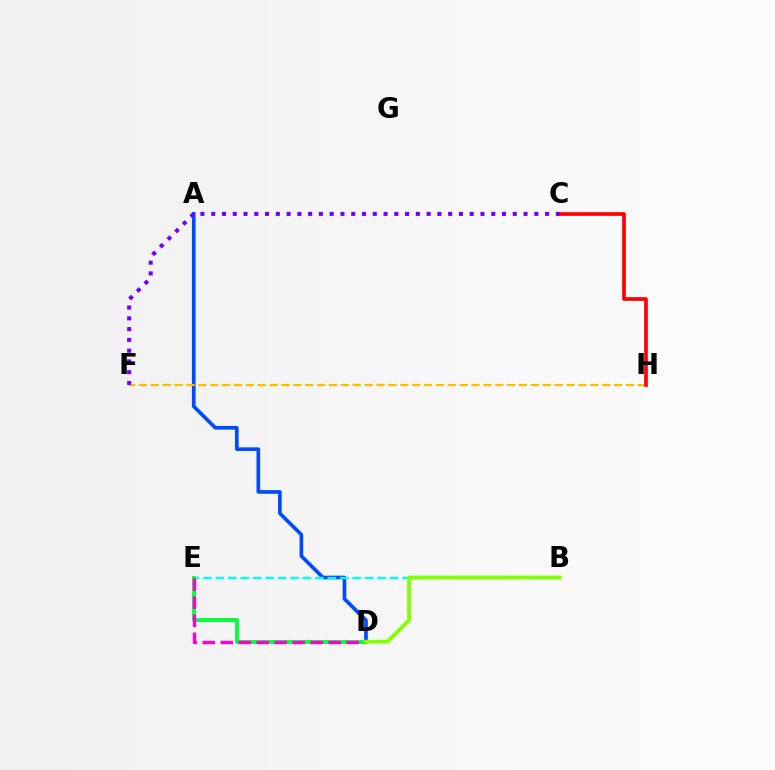{('A', 'D'): [{'color': '#004bff', 'line_style': 'solid', 'thickness': 2.65}], ('B', 'E'): [{'color': '#00fff6', 'line_style': 'dashed', 'thickness': 1.69}], ('D', 'E'): [{'color': '#00ff39', 'line_style': 'solid', 'thickness': 2.77}, {'color': '#ff00cf', 'line_style': 'dashed', 'thickness': 2.44}], ('F', 'H'): [{'color': '#ffbd00', 'line_style': 'dashed', 'thickness': 1.61}], ('C', 'H'): [{'color': '#ff0000', 'line_style': 'solid', 'thickness': 2.64}], ('C', 'F'): [{'color': '#7200ff', 'line_style': 'dotted', 'thickness': 2.93}], ('B', 'D'): [{'color': '#84ff00', 'line_style': 'solid', 'thickness': 2.74}]}